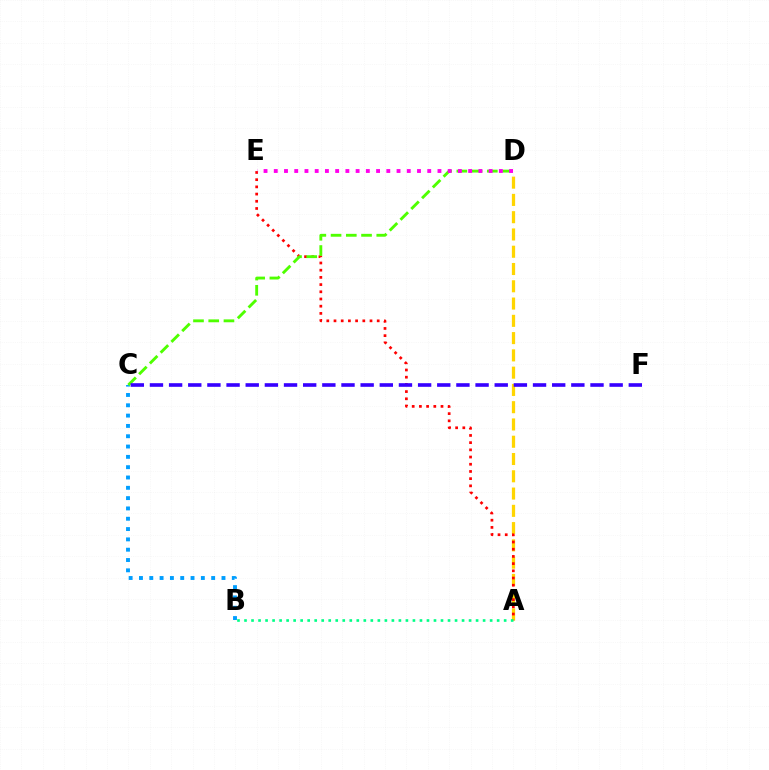{('A', 'D'): [{'color': '#ffd500', 'line_style': 'dashed', 'thickness': 2.35}], ('A', 'E'): [{'color': '#ff0000', 'line_style': 'dotted', 'thickness': 1.96}], ('A', 'B'): [{'color': '#00ff86', 'line_style': 'dotted', 'thickness': 1.91}], ('B', 'C'): [{'color': '#009eff', 'line_style': 'dotted', 'thickness': 2.8}], ('C', 'D'): [{'color': '#4fff00', 'line_style': 'dashed', 'thickness': 2.07}], ('C', 'F'): [{'color': '#3700ff', 'line_style': 'dashed', 'thickness': 2.6}], ('D', 'E'): [{'color': '#ff00ed', 'line_style': 'dotted', 'thickness': 2.78}]}